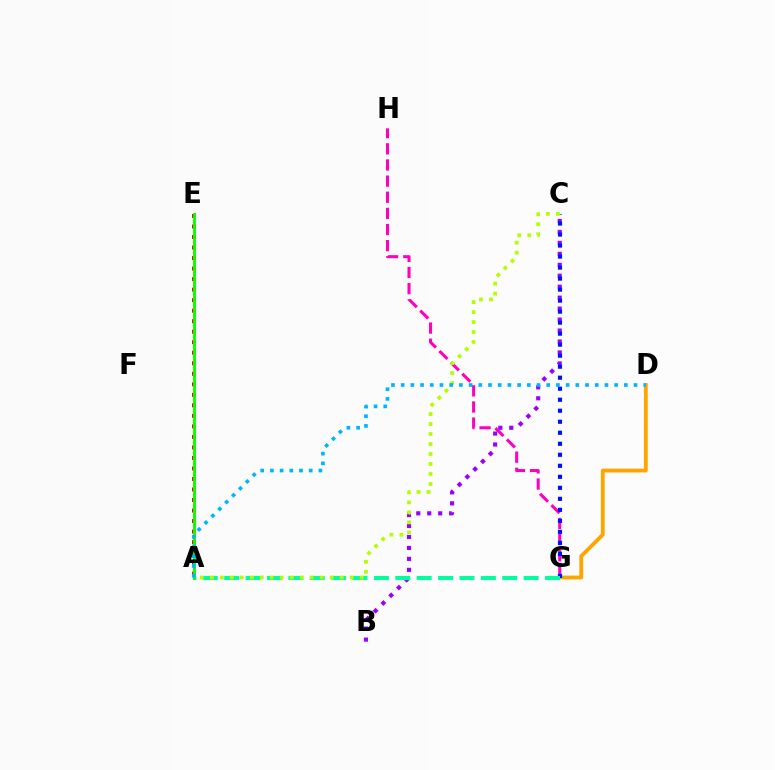{('D', 'G'): [{'color': '#ffa500', 'line_style': 'solid', 'thickness': 2.75}], ('G', 'H'): [{'color': '#ff00bd', 'line_style': 'dashed', 'thickness': 2.19}], ('B', 'C'): [{'color': '#9b00ff', 'line_style': 'dotted', 'thickness': 2.98}], ('C', 'G'): [{'color': '#0010ff', 'line_style': 'dotted', 'thickness': 2.99}], ('A', 'E'): [{'color': '#ff0000', 'line_style': 'dotted', 'thickness': 2.86}, {'color': '#08ff00', 'line_style': 'solid', 'thickness': 2.09}], ('A', 'G'): [{'color': '#00ff9d', 'line_style': 'dashed', 'thickness': 2.91}], ('A', 'C'): [{'color': '#b3ff00', 'line_style': 'dotted', 'thickness': 2.71}], ('A', 'D'): [{'color': '#00b5ff', 'line_style': 'dotted', 'thickness': 2.64}]}